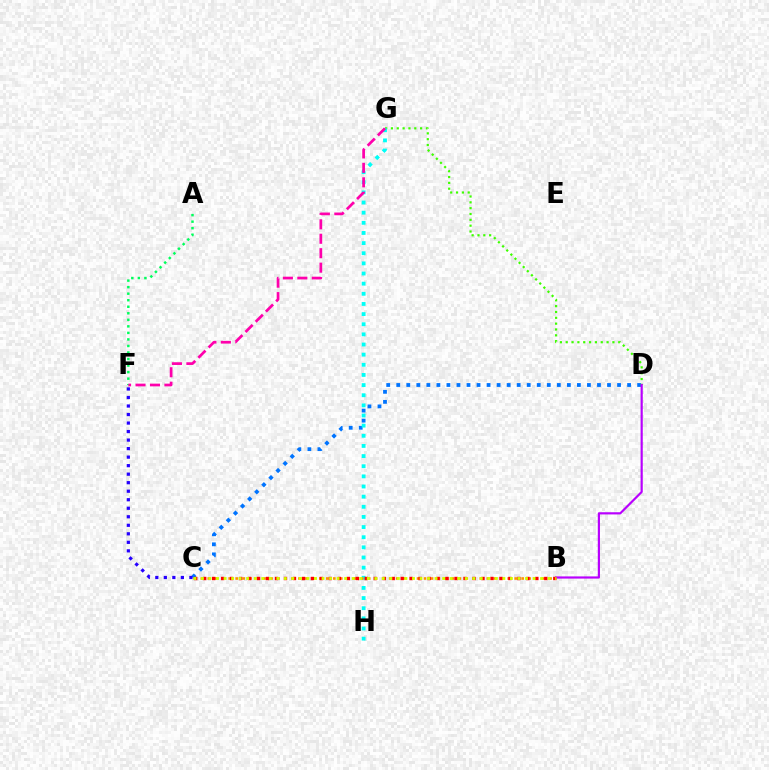{('C', 'D'): [{'color': '#0074ff', 'line_style': 'dotted', 'thickness': 2.73}], ('D', 'G'): [{'color': '#3dff00', 'line_style': 'dotted', 'thickness': 1.59}], ('G', 'H'): [{'color': '#00fff6', 'line_style': 'dotted', 'thickness': 2.76}], ('B', 'C'): [{'color': '#ff9400', 'line_style': 'dotted', 'thickness': 1.9}, {'color': '#ff0000', 'line_style': 'dotted', 'thickness': 2.44}, {'color': '#d1ff00', 'line_style': 'dotted', 'thickness': 2.05}], ('B', 'D'): [{'color': '#b900ff', 'line_style': 'solid', 'thickness': 1.58}], ('C', 'F'): [{'color': '#2500ff', 'line_style': 'dotted', 'thickness': 2.31}], ('A', 'F'): [{'color': '#00ff5c', 'line_style': 'dotted', 'thickness': 1.78}], ('F', 'G'): [{'color': '#ff00ac', 'line_style': 'dashed', 'thickness': 1.96}]}